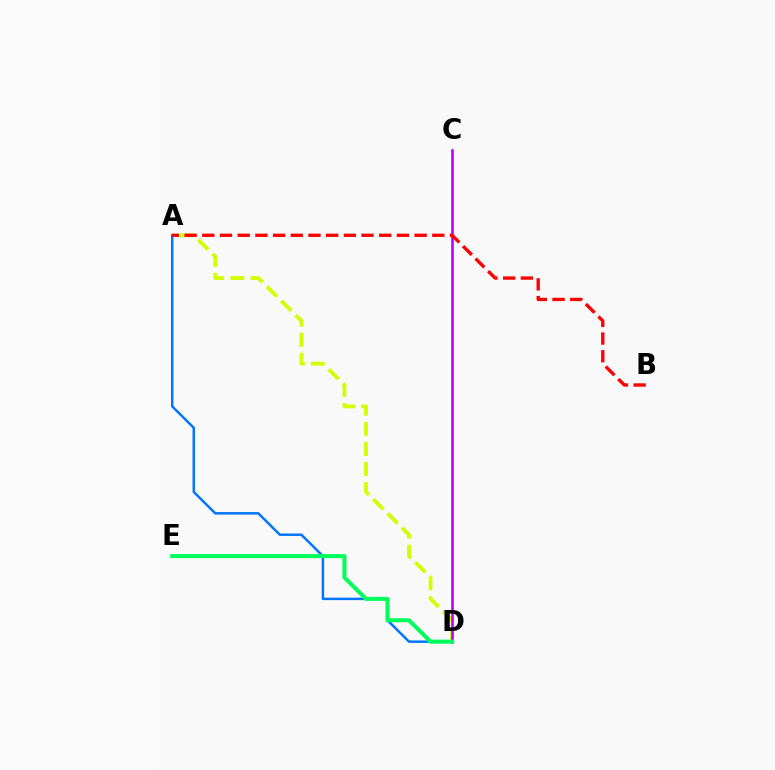{('A', 'D'): [{'color': '#d1ff00', 'line_style': 'dashed', 'thickness': 2.74}, {'color': '#0074ff', 'line_style': 'solid', 'thickness': 1.76}], ('C', 'D'): [{'color': '#b900ff', 'line_style': 'solid', 'thickness': 1.88}], ('A', 'B'): [{'color': '#ff0000', 'line_style': 'dashed', 'thickness': 2.4}], ('D', 'E'): [{'color': '#00ff5c', 'line_style': 'solid', 'thickness': 2.92}]}